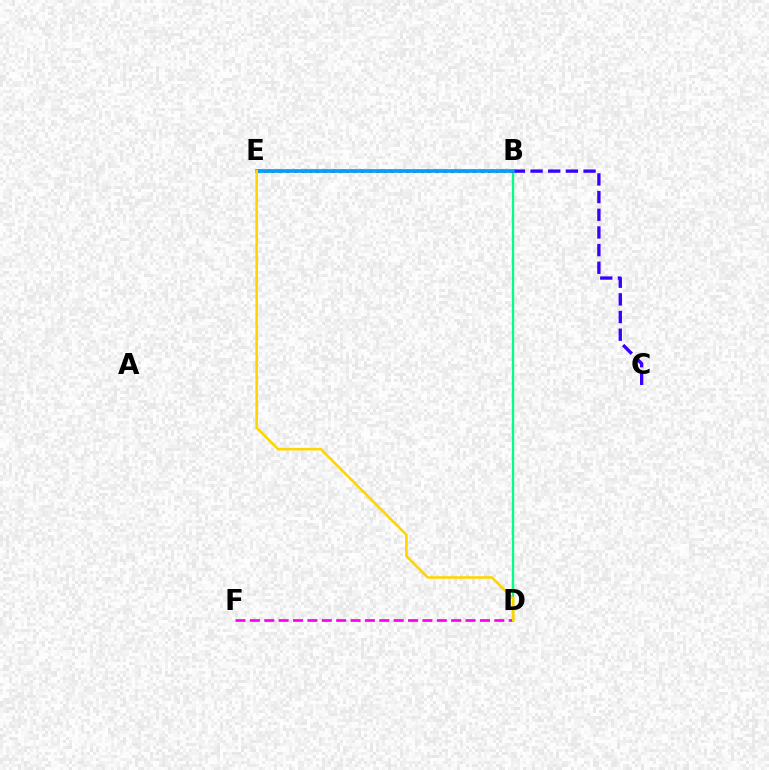{('B', 'D'): [{'color': '#00ff86', 'line_style': 'solid', 'thickness': 1.68}], ('D', 'F'): [{'color': '#ff00ed', 'line_style': 'dashed', 'thickness': 1.95}], ('B', 'E'): [{'color': '#4fff00', 'line_style': 'dotted', 'thickness': 2.53}, {'color': '#ff0000', 'line_style': 'dotted', 'thickness': 2.03}, {'color': '#009eff', 'line_style': 'solid', 'thickness': 2.63}], ('B', 'C'): [{'color': '#3700ff', 'line_style': 'dashed', 'thickness': 2.4}], ('D', 'E'): [{'color': '#ffd500', 'line_style': 'solid', 'thickness': 1.86}]}